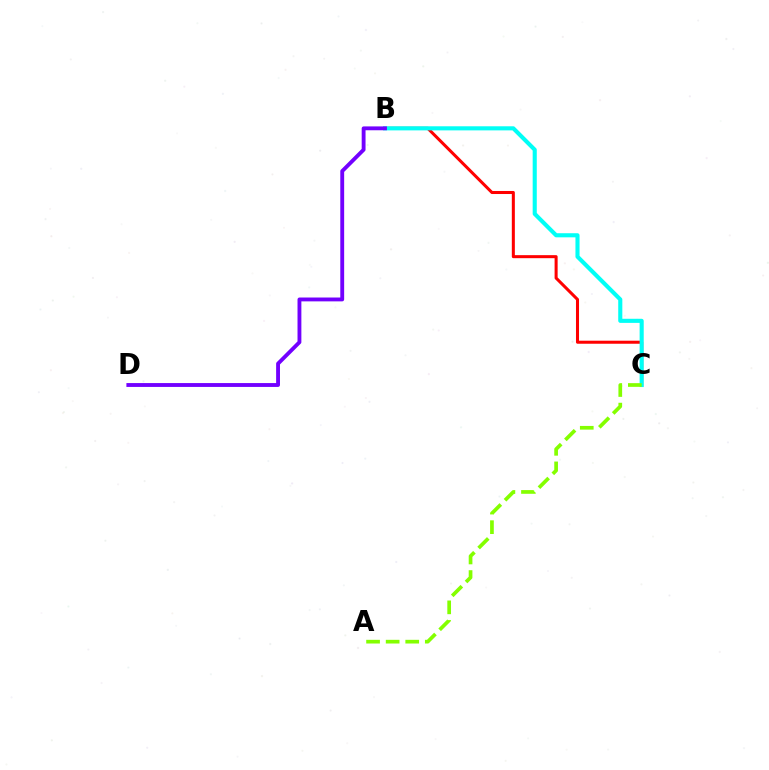{('B', 'C'): [{'color': '#ff0000', 'line_style': 'solid', 'thickness': 2.19}, {'color': '#00fff6', 'line_style': 'solid', 'thickness': 2.95}], ('B', 'D'): [{'color': '#7200ff', 'line_style': 'solid', 'thickness': 2.78}], ('A', 'C'): [{'color': '#84ff00', 'line_style': 'dashed', 'thickness': 2.66}]}